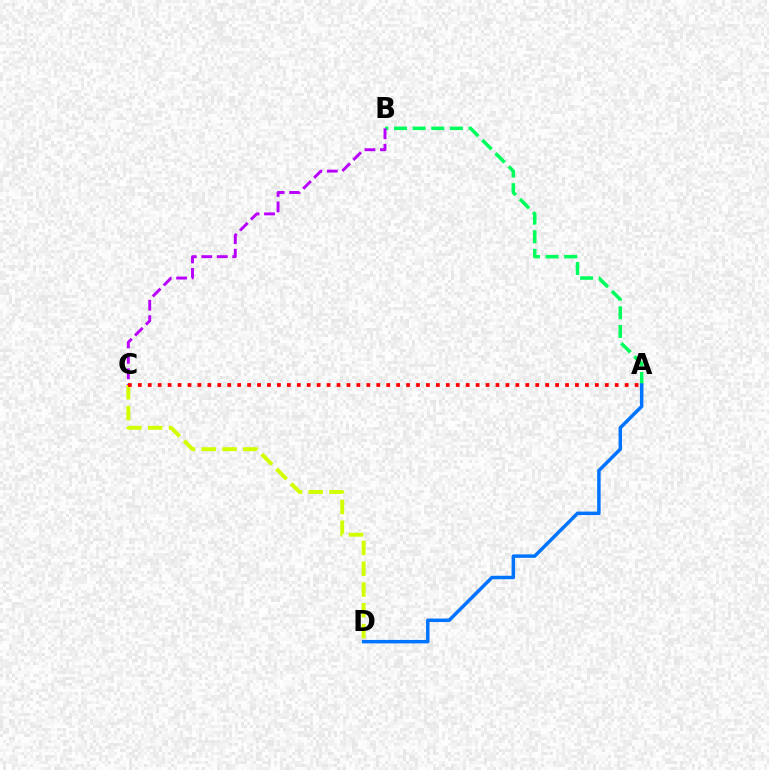{('A', 'B'): [{'color': '#00ff5c', 'line_style': 'dashed', 'thickness': 2.53}], ('B', 'C'): [{'color': '#b900ff', 'line_style': 'dashed', 'thickness': 2.11}], ('C', 'D'): [{'color': '#d1ff00', 'line_style': 'dashed', 'thickness': 2.82}], ('A', 'D'): [{'color': '#0074ff', 'line_style': 'solid', 'thickness': 2.51}], ('A', 'C'): [{'color': '#ff0000', 'line_style': 'dotted', 'thickness': 2.7}]}